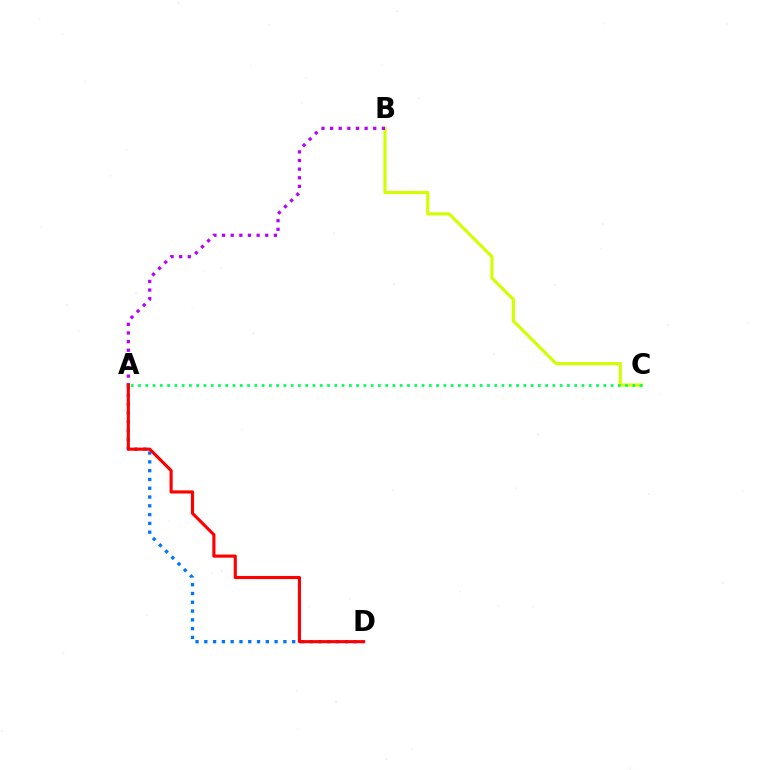{('A', 'D'): [{'color': '#0074ff', 'line_style': 'dotted', 'thickness': 2.39}, {'color': '#ff0000', 'line_style': 'solid', 'thickness': 2.25}], ('B', 'C'): [{'color': '#d1ff00', 'line_style': 'solid', 'thickness': 2.26}], ('A', 'B'): [{'color': '#b900ff', 'line_style': 'dotted', 'thickness': 2.34}], ('A', 'C'): [{'color': '#00ff5c', 'line_style': 'dotted', 'thickness': 1.98}]}